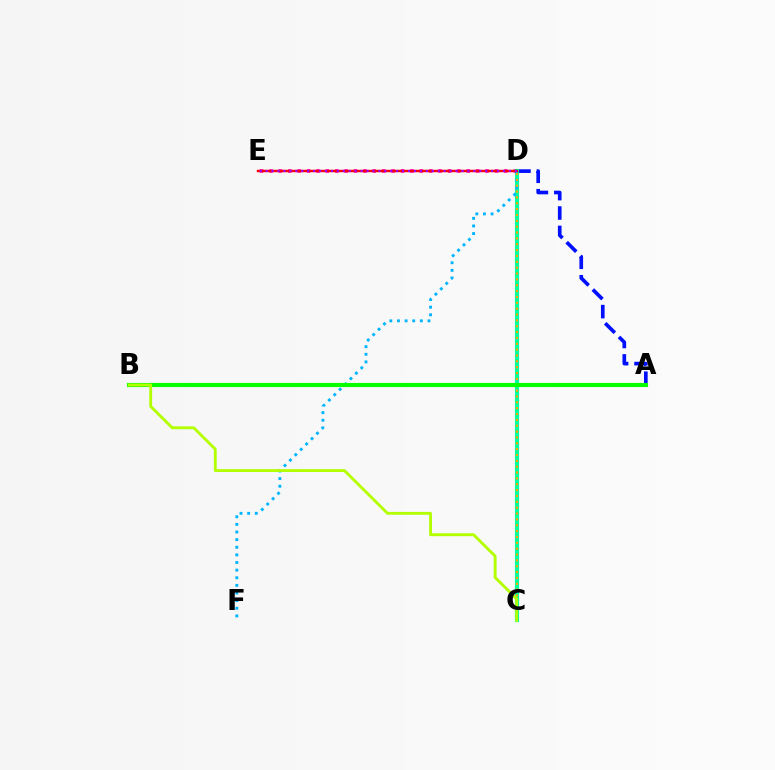{('A', 'D'): [{'color': '#0010ff', 'line_style': 'dashed', 'thickness': 2.64}], ('D', 'E'): [{'color': '#ff00bd', 'line_style': 'dotted', 'thickness': 2.55}, {'color': '#ff0000', 'line_style': 'solid', 'thickness': 1.75}, {'color': '#9b00ff', 'line_style': 'dotted', 'thickness': 1.61}], ('C', 'D'): [{'color': '#00ff9d', 'line_style': 'solid', 'thickness': 2.97}, {'color': '#ffa500', 'line_style': 'dotted', 'thickness': 1.59}], ('D', 'F'): [{'color': '#00b5ff', 'line_style': 'dotted', 'thickness': 2.07}], ('A', 'B'): [{'color': '#08ff00', 'line_style': 'solid', 'thickness': 2.96}], ('B', 'C'): [{'color': '#b3ff00', 'line_style': 'solid', 'thickness': 2.06}]}